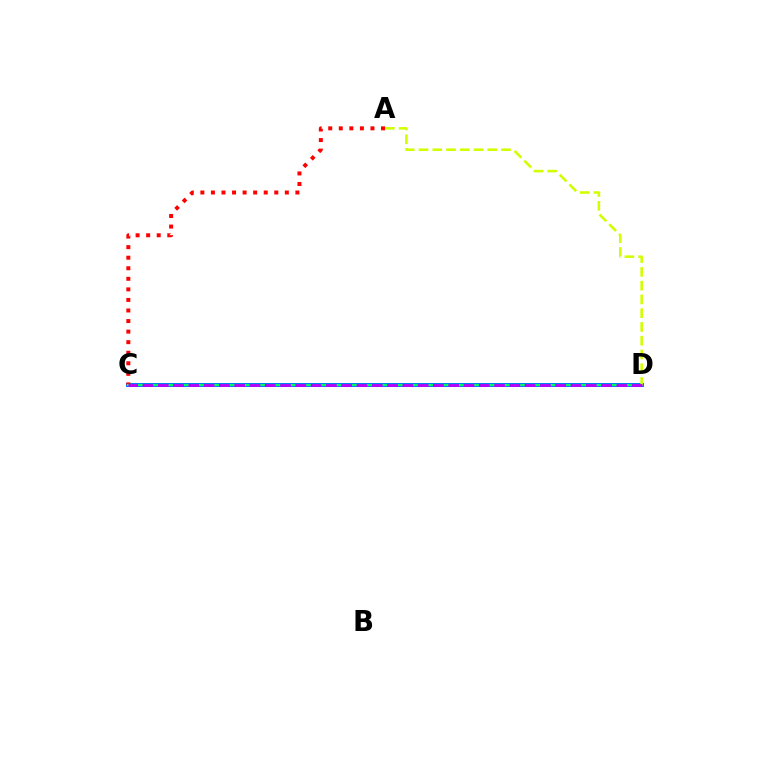{('C', 'D'): [{'color': '#0074ff', 'line_style': 'solid', 'thickness': 2.87}, {'color': '#00ff5c', 'line_style': 'solid', 'thickness': 1.55}, {'color': '#b900ff', 'line_style': 'dashed', 'thickness': 2.08}], ('A', 'C'): [{'color': '#ff0000', 'line_style': 'dotted', 'thickness': 2.87}], ('A', 'D'): [{'color': '#d1ff00', 'line_style': 'dashed', 'thickness': 1.87}]}